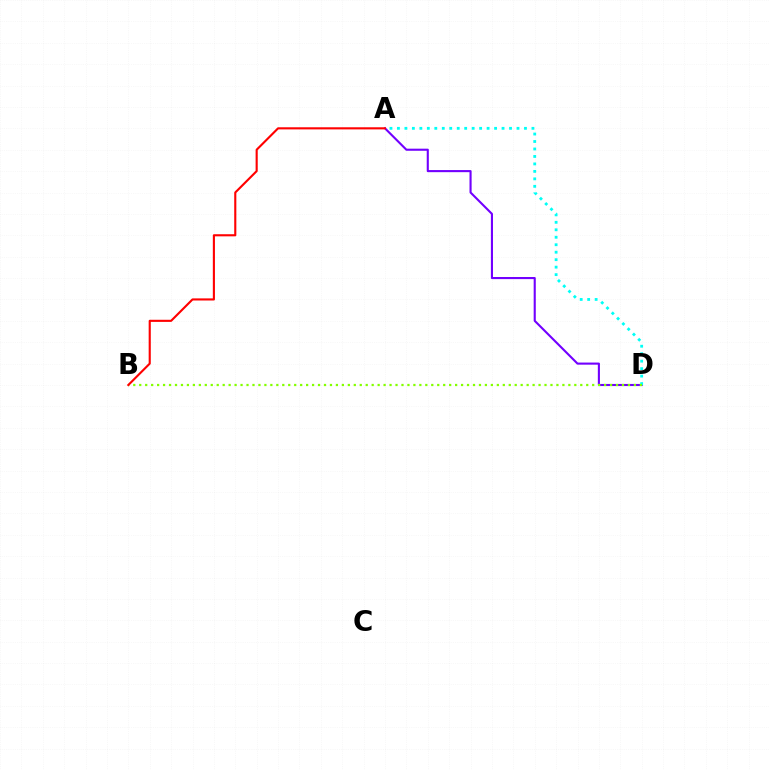{('A', 'D'): [{'color': '#7200ff', 'line_style': 'solid', 'thickness': 1.51}, {'color': '#00fff6', 'line_style': 'dotted', 'thickness': 2.03}], ('B', 'D'): [{'color': '#84ff00', 'line_style': 'dotted', 'thickness': 1.62}], ('A', 'B'): [{'color': '#ff0000', 'line_style': 'solid', 'thickness': 1.53}]}